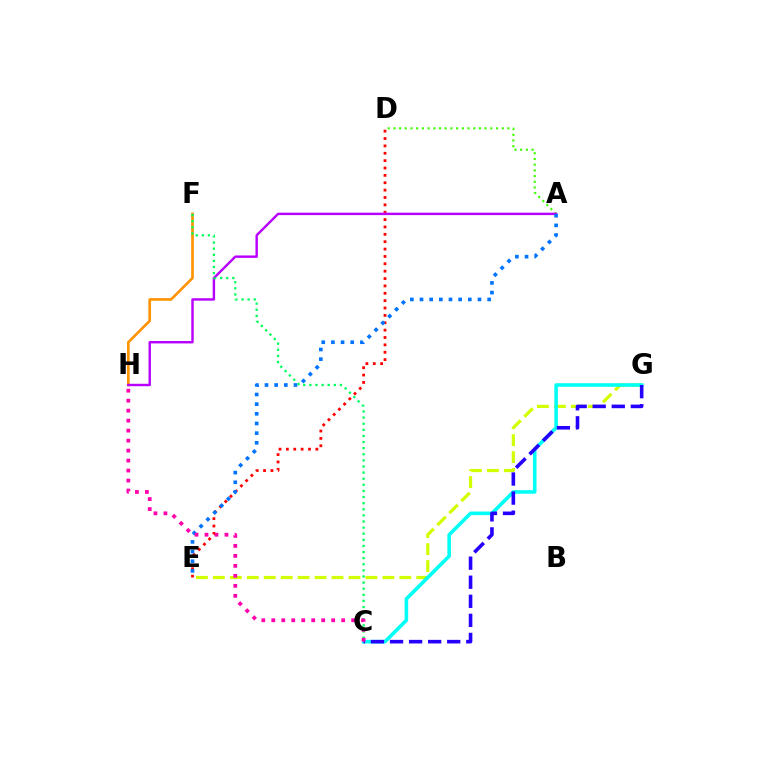{('A', 'D'): [{'color': '#3dff00', 'line_style': 'dotted', 'thickness': 1.55}], ('F', 'H'): [{'color': '#ff9400', 'line_style': 'solid', 'thickness': 1.92}], ('E', 'G'): [{'color': '#d1ff00', 'line_style': 'dashed', 'thickness': 2.3}], ('D', 'E'): [{'color': '#ff0000', 'line_style': 'dotted', 'thickness': 2.0}], ('C', 'G'): [{'color': '#00fff6', 'line_style': 'solid', 'thickness': 2.57}, {'color': '#2500ff', 'line_style': 'dashed', 'thickness': 2.59}], ('A', 'H'): [{'color': '#b900ff', 'line_style': 'solid', 'thickness': 1.75}], ('A', 'E'): [{'color': '#0074ff', 'line_style': 'dotted', 'thickness': 2.63}], ('C', 'F'): [{'color': '#00ff5c', 'line_style': 'dotted', 'thickness': 1.66}], ('C', 'H'): [{'color': '#ff00ac', 'line_style': 'dotted', 'thickness': 2.71}]}